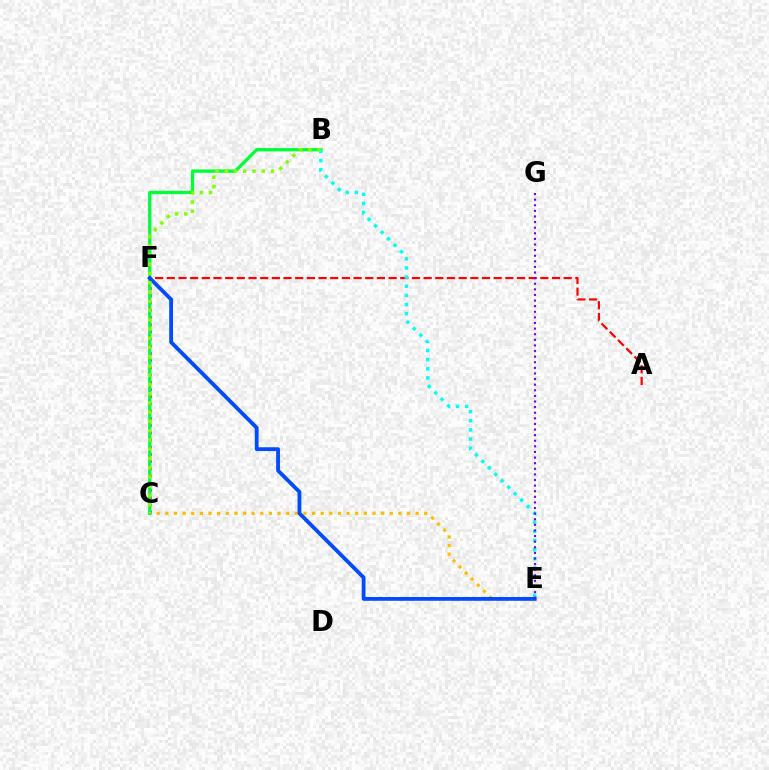{('A', 'F'): [{'color': '#ff0000', 'line_style': 'dashed', 'thickness': 1.59}], ('C', 'E'): [{'color': '#ffbd00', 'line_style': 'dotted', 'thickness': 2.34}], ('C', 'F'): [{'color': '#ff00cf', 'line_style': 'dotted', 'thickness': 1.96}], ('B', 'C'): [{'color': '#00ff39', 'line_style': 'solid', 'thickness': 2.38}, {'color': '#84ff00', 'line_style': 'dotted', 'thickness': 2.51}], ('B', 'E'): [{'color': '#00fff6', 'line_style': 'dotted', 'thickness': 2.48}], ('E', 'F'): [{'color': '#004bff', 'line_style': 'solid', 'thickness': 2.74}], ('E', 'G'): [{'color': '#7200ff', 'line_style': 'dotted', 'thickness': 1.52}]}